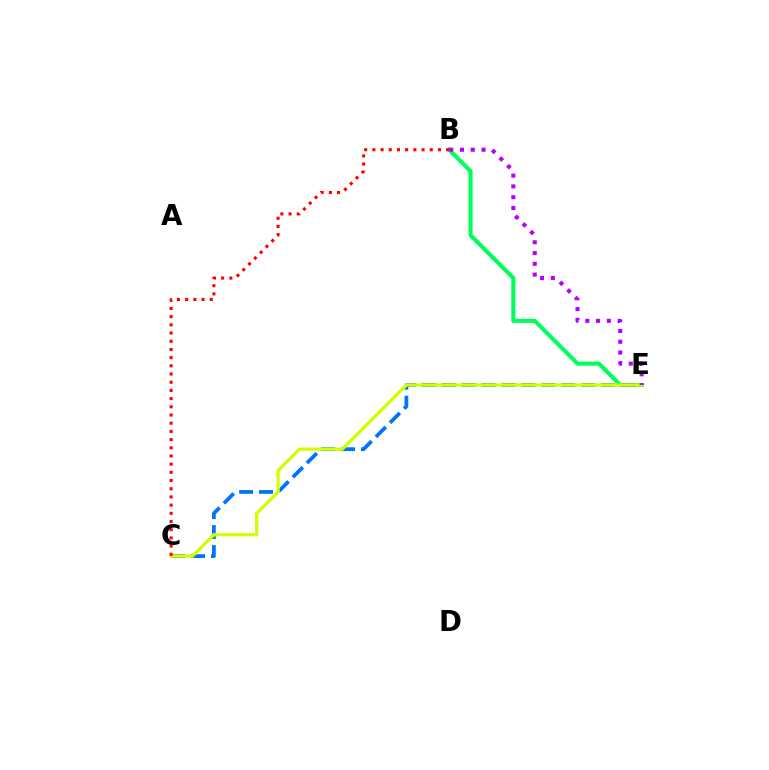{('B', 'E'): [{'color': '#00ff5c', 'line_style': 'solid', 'thickness': 2.95}, {'color': '#b900ff', 'line_style': 'dotted', 'thickness': 2.93}], ('C', 'E'): [{'color': '#0074ff', 'line_style': 'dashed', 'thickness': 2.71}, {'color': '#d1ff00', 'line_style': 'solid', 'thickness': 2.35}], ('B', 'C'): [{'color': '#ff0000', 'line_style': 'dotted', 'thickness': 2.23}]}